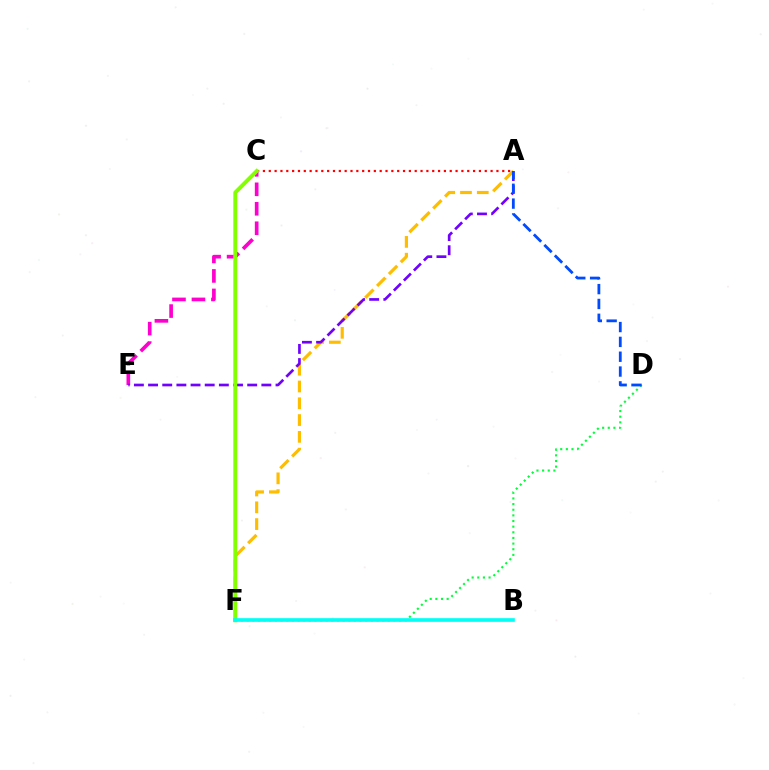{('A', 'C'): [{'color': '#ff0000', 'line_style': 'dotted', 'thickness': 1.59}], ('A', 'F'): [{'color': '#ffbd00', 'line_style': 'dashed', 'thickness': 2.28}], ('C', 'E'): [{'color': '#ff00cf', 'line_style': 'dashed', 'thickness': 2.65}], ('D', 'F'): [{'color': '#00ff39', 'line_style': 'dotted', 'thickness': 1.53}], ('A', 'E'): [{'color': '#7200ff', 'line_style': 'dashed', 'thickness': 1.92}], ('C', 'F'): [{'color': '#84ff00', 'line_style': 'solid', 'thickness': 2.82}], ('A', 'D'): [{'color': '#004bff', 'line_style': 'dashed', 'thickness': 2.01}], ('B', 'F'): [{'color': '#00fff6', 'line_style': 'solid', 'thickness': 2.64}]}